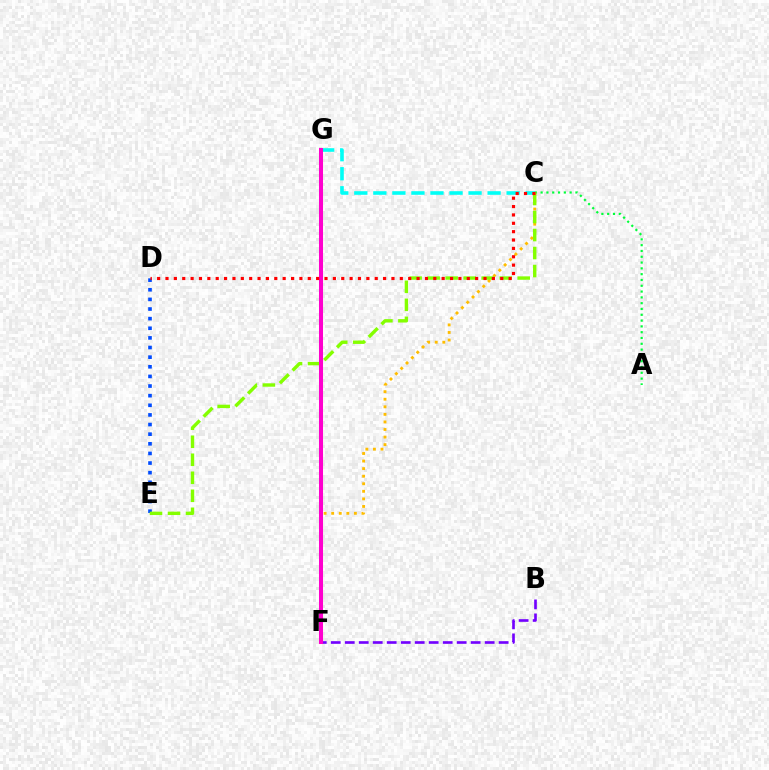{('A', 'C'): [{'color': '#00ff39', 'line_style': 'dotted', 'thickness': 1.58}], ('C', 'F'): [{'color': '#ffbd00', 'line_style': 'dotted', 'thickness': 2.06}], ('D', 'E'): [{'color': '#004bff', 'line_style': 'dotted', 'thickness': 2.62}], ('B', 'F'): [{'color': '#7200ff', 'line_style': 'dashed', 'thickness': 1.9}], ('C', 'G'): [{'color': '#00fff6', 'line_style': 'dashed', 'thickness': 2.59}], ('C', 'E'): [{'color': '#84ff00', 'line_style': 'dashed', 'thickness': 2.45}], ('F', 'G'): [{'color': '#ff00cf', 'line_style': 'solid', 'thickness': 2.9}], ('C', 'D'): [{'color': '#ff0000', 'line_style': 'dotted', 'thickness': 2.27}]}